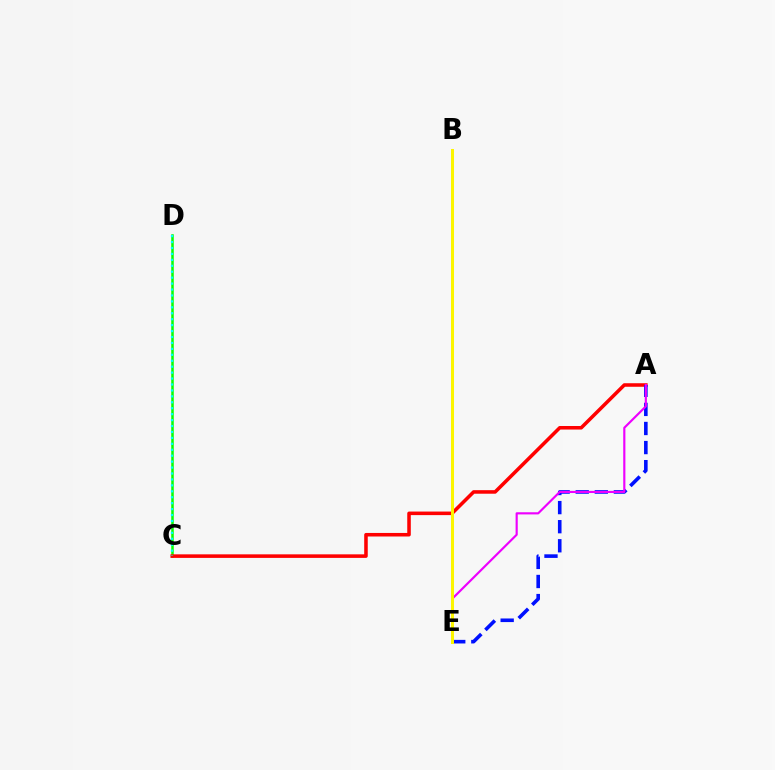{('C', 'D'): [{'color': '#08ff00', 'line_style': 'solid', 'thickness': 1.81}, {'color': '#00fff6', 'line_style': 'dotted', 'thickness': 1.61}], ('A', 'C'): [{'color': '#ff0000', 'line_style': 'solid', 'thickness': 2.56}], ('A', 'E'): [{'color': '#0010ff', 'line_style': 'dashed', 'thickness': 2.59}, {'color': '#ee00ff', 'line_style': 'solid', 'thickness': 1.55}], ('B', 'E'): [{'color': '#fcf500', 'line_style': 'solid', 'thickness': 2.17}]}